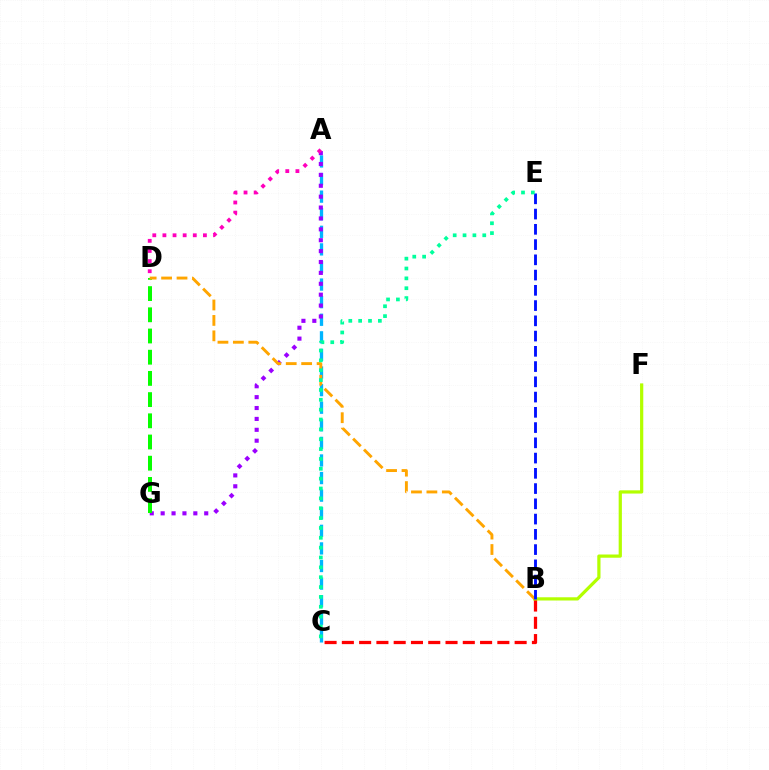{('A', 'C'): [{'color': '#00b5ff', 'line_style': 'dashed', 'thickness': 2.39}], ('B', 'C'): [{'color': '#ff0000', 'line_style': 'dashed', 'thickness': 2.35}], ('B', 'F'): [{'color': '#b3ff00', 'line_style': 'solid', 'thickness': 2.32}], ('A', 'G'): [{'color': '#9b00ff', 'line_style': 'dotted', 'thickness': 2.96}], ('A', 'D'): [{'color': '#ff00bd', 'line_style': 'dotted', 'thickness': 2.75}], ('D', 'G'): [{'color': '#08ff00', 'line_style': 'dashed', 'thickness': 2.88}], ('B', 'D'): [{'color': '#ffa500', 'line_style': 'dashed', 'thickness': 2.1}], ('B', 'E'): [{'color': '#0010ff', 'line_style': 'dashed', 'thickness': 2.07}], ('C', 'E'): [{'color': '#00ff9d', 'line_style': 'dotted', 'thickness': 2.68}]}